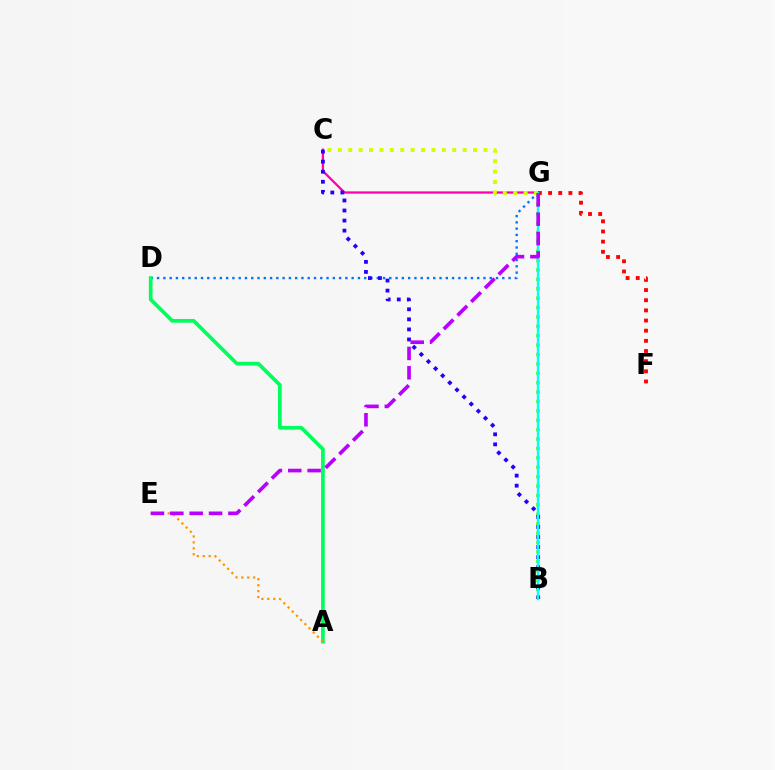{('C', 'G'): [{'color': '#ff00ac', 'line_style': 'solid', 'thickness': 1.64}, {'color': '#d1ff00', 'line_style': 'dotted', 'thickness': 2.83}], ('B', 'G'): [{'color': '#3dff00', 'line_style': 'dotted', 'thickness': 2.55}, {'color': '#00fff6', 'line_style': 'solid', 'thickness': 1.68}], ('D', 'G'): [{'color': '#0074ff', 'line_style': 'dotted', 'thickness': 1.71}], ('A', 'D'): [{'color': '#00ff5c', 'line_style': 'solid', 'thickness': 2.67}], ('B', 'C'): [{'color': '#2500ff', 'line_style': 'dotted', 'thickness': 2.73}], ('F', 'G'): [{'color': '#ff0000', 'line_style': 'dotted', 'thickness': 2.76}], ('A', 'E'): [{'color': '#ff9400', 'line_style': 'dotted', 'thickness': 1.61}], ('E', 'G'): [{'color': '#b900ff', 'line_style': 'dashed', 'thickness': 2.63}]}